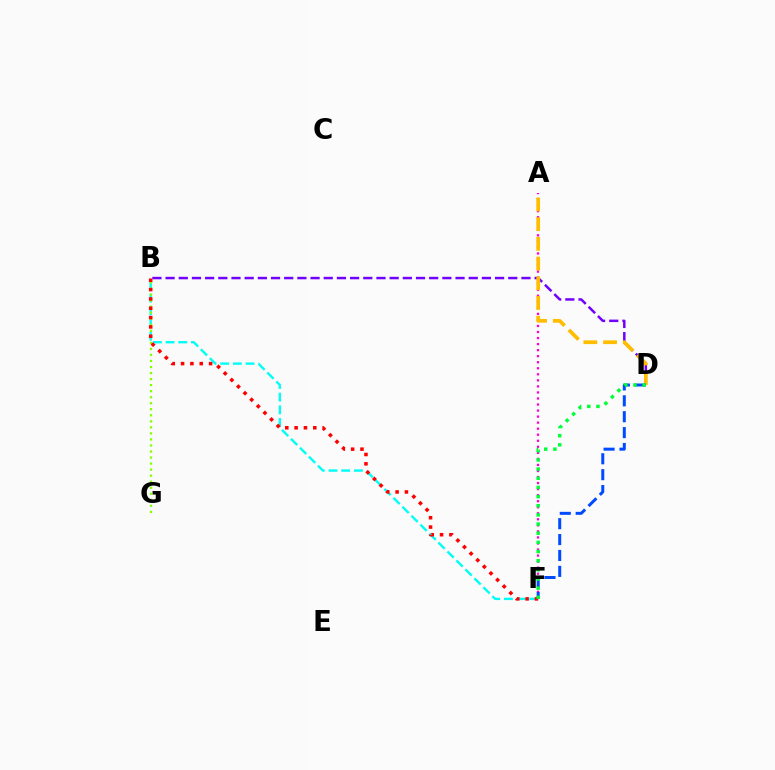{('B', 'D'): [{'color': '#7200ff', 'line_style': 'dashed', 'thickness': 1.79}], ('A', 'F'): [{'color': '#ff00cf', 'line_style': 'dotted', 'thickness': 1.64}], ('A', 'D'): [{'color': '#ffbd00', 'line_style': 'dashed', 'thickness': 2.68}], ('B', 'F'): [{'color': '#00fff6', 'line_style': 'dashed', 'thickness': 1.72}, {'color': '#ff0000', 'line_style': 'dotted', 'thickness': 2.54}], ('B', 'G'): [{'color': '#84ff00', 'line_style': 'dotted', 'thickness': 1.64}], ('D', 'F'): [{'color': '#004bff', 'line_style': 'dashed', 'thickness': 2.16}, {'color': '#00ff39', 'line_style': 'dotted', 'thickness': 2.49}]}